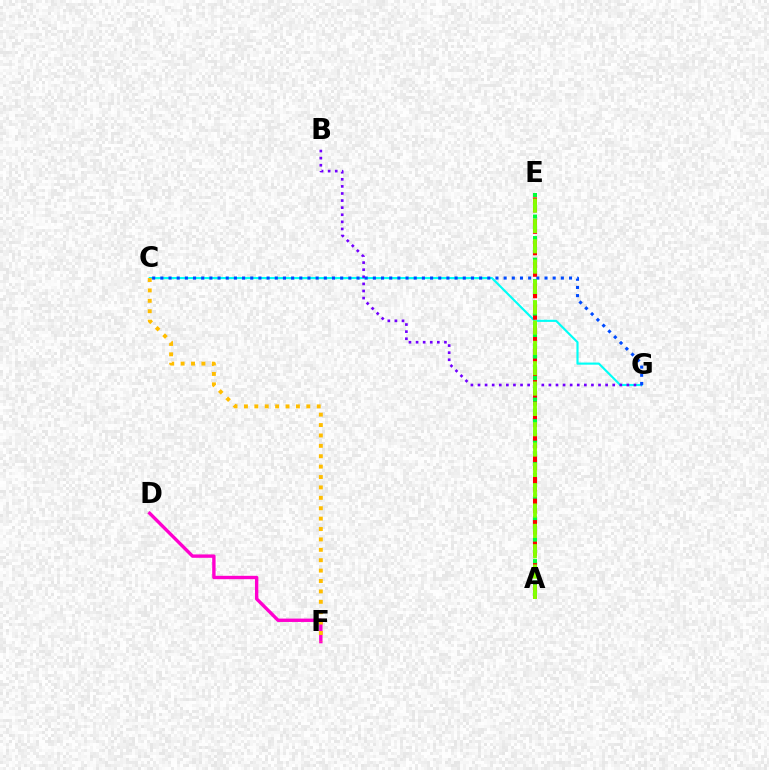{('C', 'G'): [{'color': '#00fff6', 'line_style': 'solid', 'thickness': 1.55}, {'color': '#004bff', 'line_style': 'dotted', 'thickness': 2.22}], ('B', 'G'): [{'color': '#7200ff', 'line_style': 'dotted', 'thickness': 1.93}], ('A', 'E'): [{'color': '#ff0000', 'line_style': 'dashed', 'thickness': 2.92}, {'color': '#00ff39', 'line_style': 'dotted', 'thickness': 2.93}, {'color': '#84ff00', 'line_style': 'dashed', 'thickness': 2.76}], ('D', 'F'): [{'color': '#ff00cf', 'line_style': 'solid', 'thickness': 2.43}], ('C', 'F'): [{'color': '#ffbd00', 'line_style': 'dotted', 'thickness': 2.82}]}